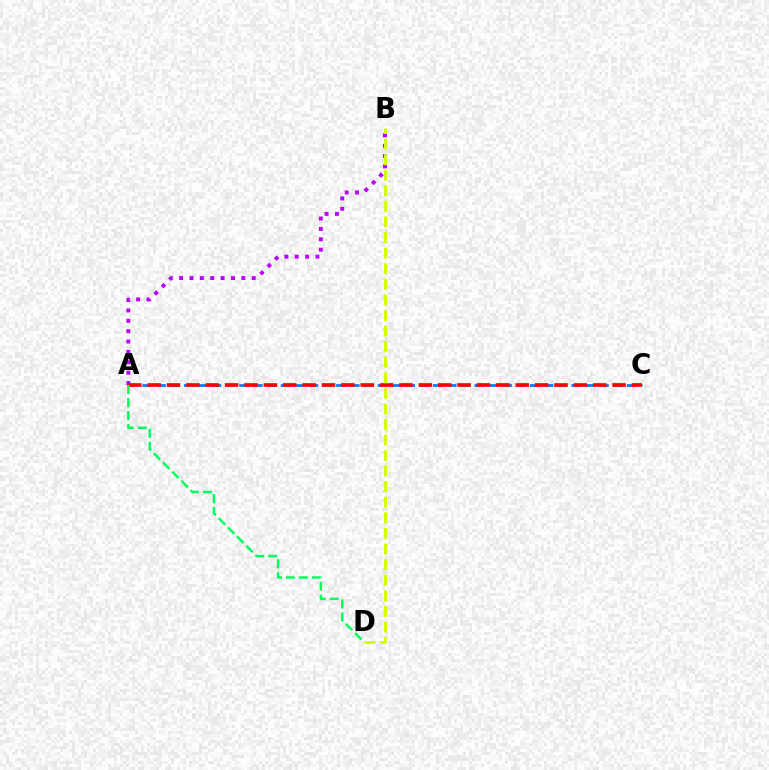{('A', 'C'): [{'color': '#0074ff', 'line_style': 'dashed', 'thickness': 1.88}, {'color': '#ff0000', 'line_style': 'dashed', 'thickness': 2.63}], ('A', 'B'): [{'color': '#b900ff', 'line_style': 'dotted', 'thickness': 2.82}], ('B', 'D'): [{'color': '#d1ff00', 'line_style': 'dashed', 'thickness': 2.12}], ('A', 'D'): [{'color': '#00ff5c', 'line_style': 'dashed', 'thickness': 1.77}]}